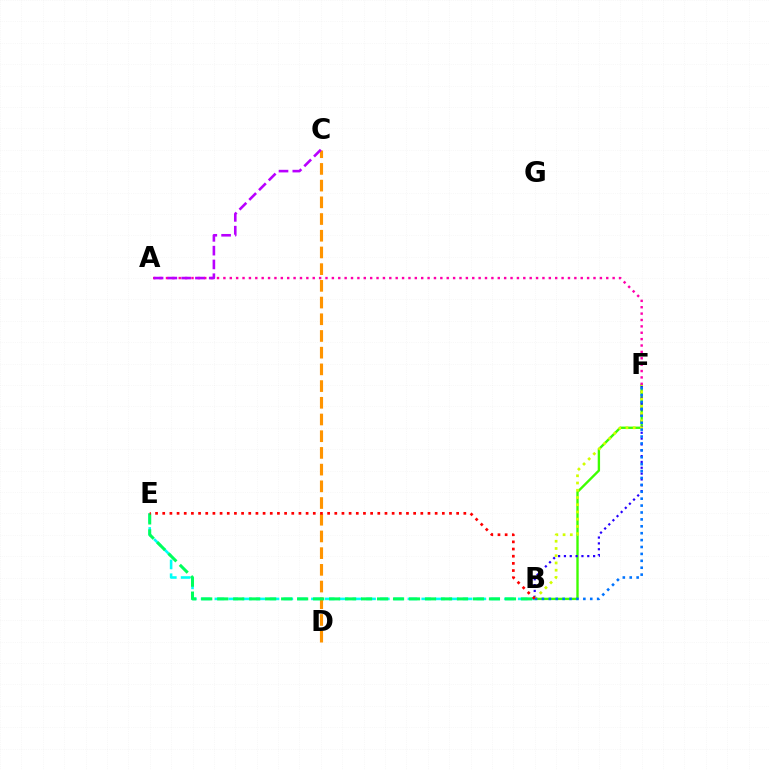{('B', 'F'): [{'color': '#3dff00', 'line_style': 'solid', 'thickness': 1.7}, {'color': '#2500ff', 'line_style': 'dotted', 'thickness': 1.59}, {'color': '#d1ff00', 'line_style': 'dotted', 'thickness': 1.97}, {'color': '#0074ff', 'line_style': 'dotted', 'thickness': 1.88}], ('C', 'D'): [{'color': '#ff9400', 'line_style': 'dashed', 'thickness': 2.27}], ('B', 'E'): [{'color': '#00fff6', 'line_style': 'dashed', 'thickness': 1.87}, {'color': '#00ff5c', 'line_style': 'dashed', 'thickness': 2.17}, {'color': '#ff0000', 'line_style': 'dotted', 'thickness': 1.95}], ('A', 'F'): [{'color': '#ff00ac', 'line_style': 'dotted', 'thickness': 1.73}], ('A', 'C'): [{'color': '#b900ff', 'line_style': 'dashed', 'thickness': 1.87}]}